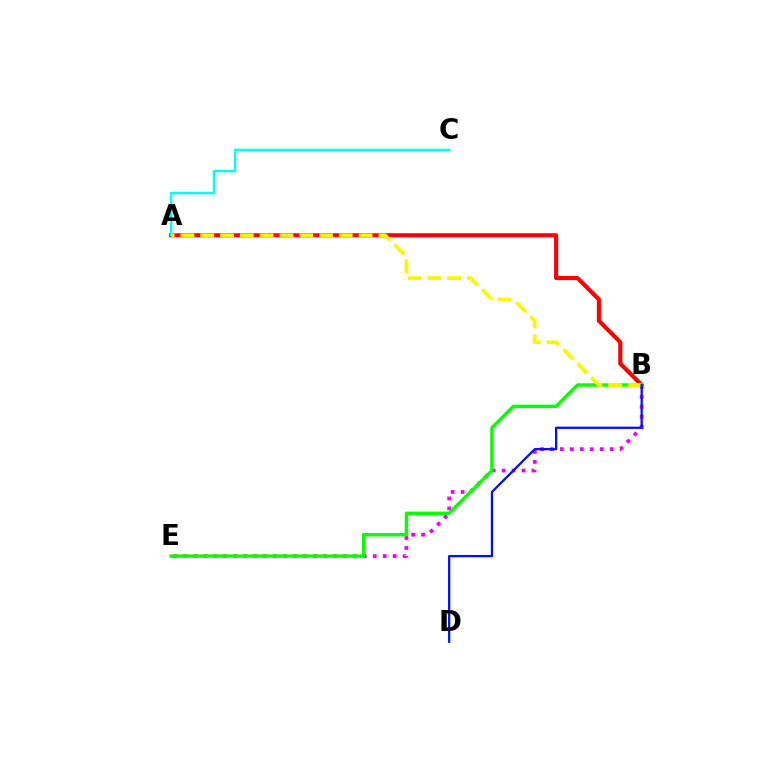{('A', 'B'): [{'color': '#ff0000', 'line_style': 'solid', 'thickness': 2.95}, {'color': '#fcf500', 'line_style': 'dashed', 'thickness': 2.69}], ('A', 'C'): [{'color': '#00fff6', 'line_style': 'solid', 'thickness': 1.78}], ('B', 'E'): [{'color': '#ee00ff', 'line_style': 'dotted', 'thickness': 2.71}, {'color': '#08ff00', 'line_style': 'solid', 'thickness': 2.47}], ('B', 'D'): [{'color': '#0010ff', 'line_style': 'solid', 'thickness': 1.63}]}